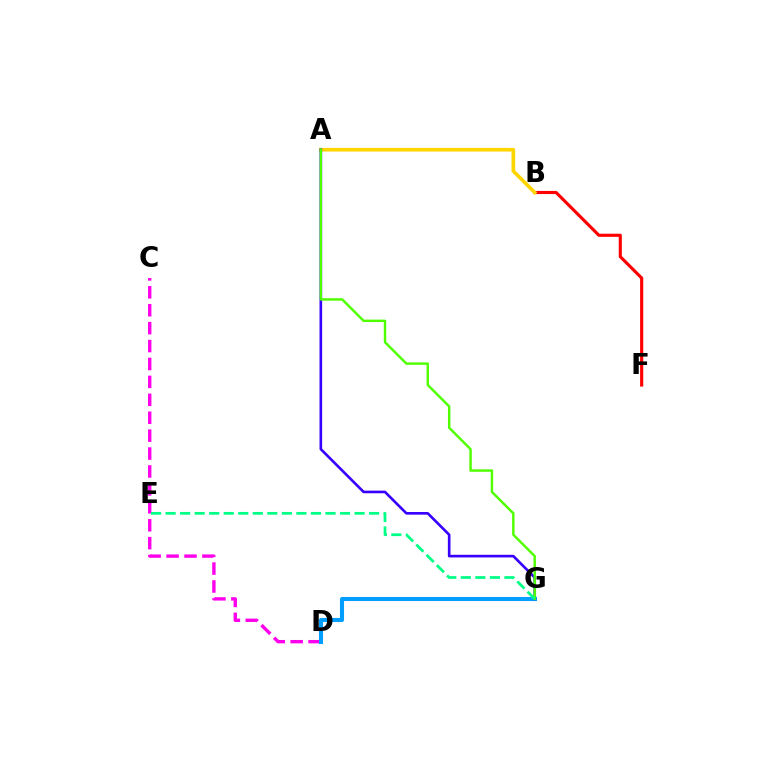{('B', 'F'): [{'color': '#ff0000', 'line_style': 'solid', 'thickness': 2.25}], ('A', 'B'): [{'color': '#ffd500', 'line_style': 'solid', 'thickness': 2.64}], ('C', 'D'): [{'color': '#ff00ed', 'line_style': 'dashed', 'thickness': 2.43}], ('D', 'G'): [{'color': '#009eff', 'line_style': 'solid', 'thickness': 2.92}], ('A', 'G'): [{'color': '#3700ff', 'line_style': 'solid', 'thickness': 1.9}, {'color': '#4fff00', 'line_style': 'solid', 'thickness': 1.75}], ('E', 'G'): [{'color': '#00ff86', 'line_style': 'dashed', 'thickness': 1.97}]}